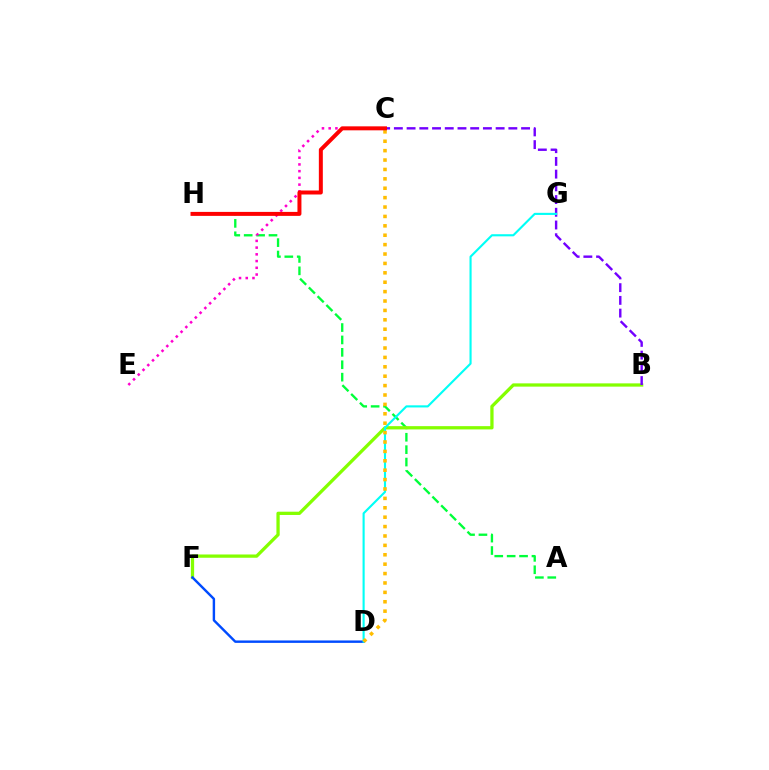{('A', 'H'): [{'color': '#00ff39', 'line_style': 'dashed', 'thickness': 1.68}], ('C', 'E'): [{'color': '#ff00cf', 'line_style': 'dotted', 'thickness': 1.83}], ('B', 'F'): [{'color': '#84ff00', 'line_style': 'solid', 'thickness': 2.35}], ('D', 'F'): [{'color': '#004bff', 'line_style': 'solid', 'thickness': 1.74}], ('B', 'C'): [{'color': '#7200ff', 'line_style': 'dashed', 'thickness': 1.73}], ('D', 'G'): [{'color': '#00fff6', 'line_style': 'solid', 'thickness': 1.53}], ('C', 'D'): [{'color': '#ffbd00', 'line_style': 'dotted', 'thickness': 2.55}], ('C', 'H'): [{'color': '#ff0000', 'line_style': 'solid', 'thickness': 2.87}]}